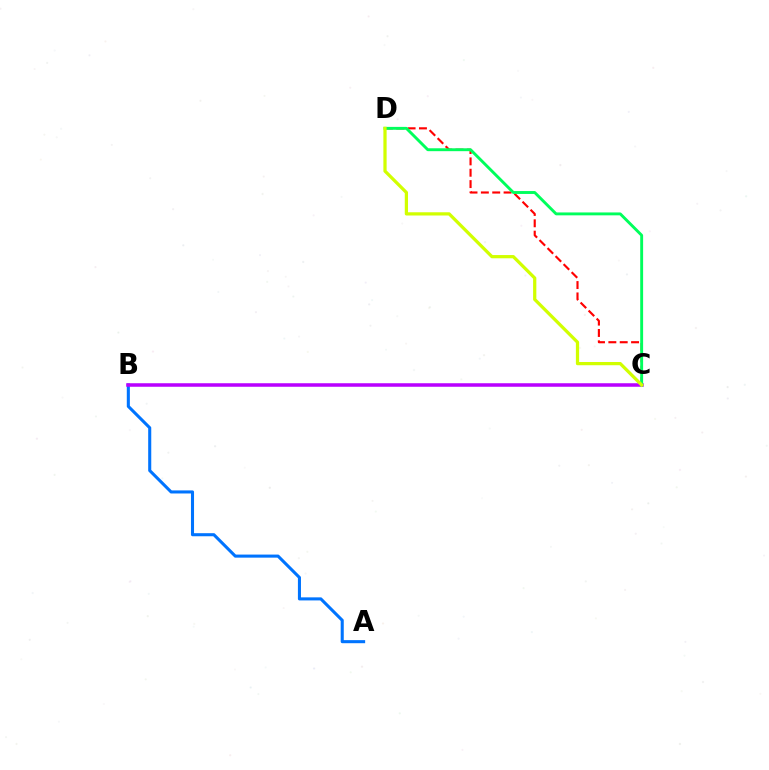{('C', 'D'): [{'color': '#ff0000', 'line_style': 'dashed', 'thickness': 1.54}, {'color': '#00ff5c', 'line_style': 'solid', 'thickness': 2.09}, {'color': '#d1ff00', 'line_style': 'solid', 'thickness': 2.33}], ('A', 'B'): [{'color': '#0074ff', 'line_style': 'solid', 'thickness': 2.21}], ('B', 'C'): [{'color': '#b900ff', 'line_style': 'solid', 'thickness': 2.54}]}